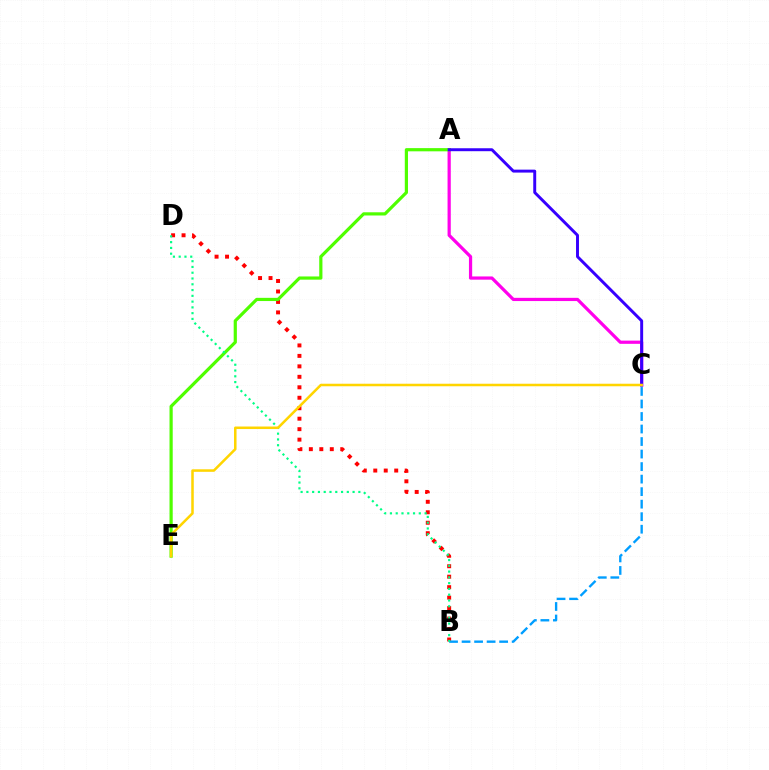{('B', 'D'): [{'color': '#ff0000', 'line_style': 'dotted', 'thickness': 2.84}, {'color': '#00ff86', 'line_style': 'dotted', 'thickness': 1.57}], ('A', 'C'): [{'color': '#ff00ed', 'line_style': 'solid', 'thickness': 2.32}, {'color': '#3700ff', 'line_style': 'solid', 'thickness': 2.12}], ('A', 'E'): [{'color': '#4fff00', 'line_style': 'solid', 'thickness': 2.3}], ('B', 'C'): [{'color': '#009eff', 'line_style': 'dashed', 'thickness': 1.7}], ('C', 'E'): [{'color': '#ffd500', 'line_style': 'solid', 'thickness': 1.82}]}